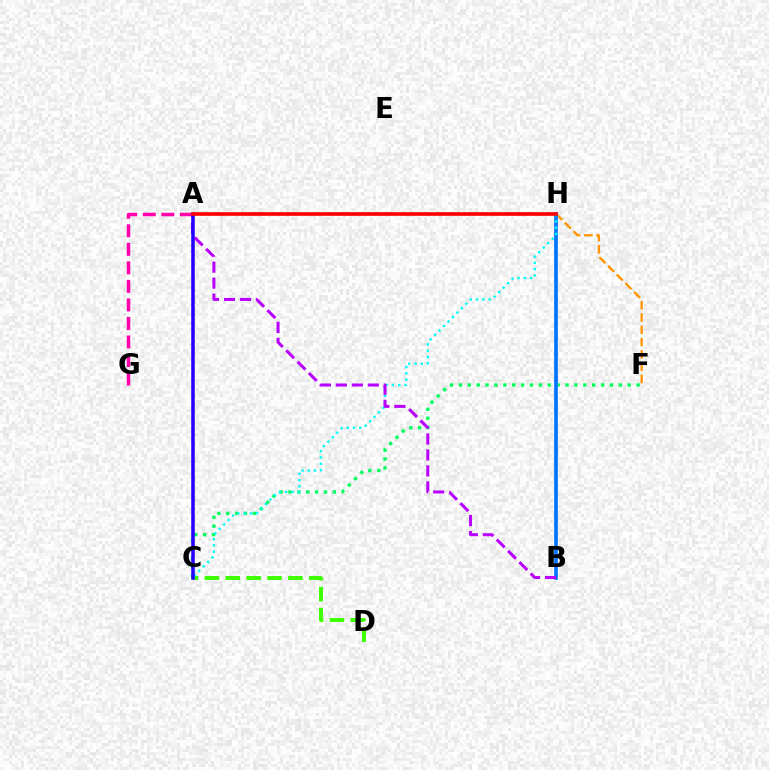{('C', 'D'): [{'color': '#3dff00', 'line_style': 'dashed', 'thickness': 2.84}], ('F', 'H'): [{'color': '#ff9400', 'line_style': 'dashed', 'thickness': 1.67}], ('C', 'F'): [{'color': '#00ff5c', 'line_style': 'dotted', 'thickness': 2.41}], ('B', 'H'): [{'color': '#d1ff00', 'line_style': 'dashed', 'thickness': 1.63}, {'color': '#0074ff', 'line_style': 'solid', 'thickness': 2.64}], ('C', 'H'): [{'color': '#00fff6', 'line_style': 'dotted', 'thickness': 1.71}], ('A', 'B'): [{'color': '#b900ff', 'line_style': 'dashed', 'thickness': 2.17}], ('A', 'G'): [{'color': '#ff00ac', 'line_style': 'dashed', 'thickness': 2.52}], ('A', 'C'): [{'color': '#2500ff', 'line_style': 'solid', 'thickness': 2.55}], ('A', 'H'): [{'color': '#ff0000', 'line_style': 'solid', 'thickness': 2.62}]}